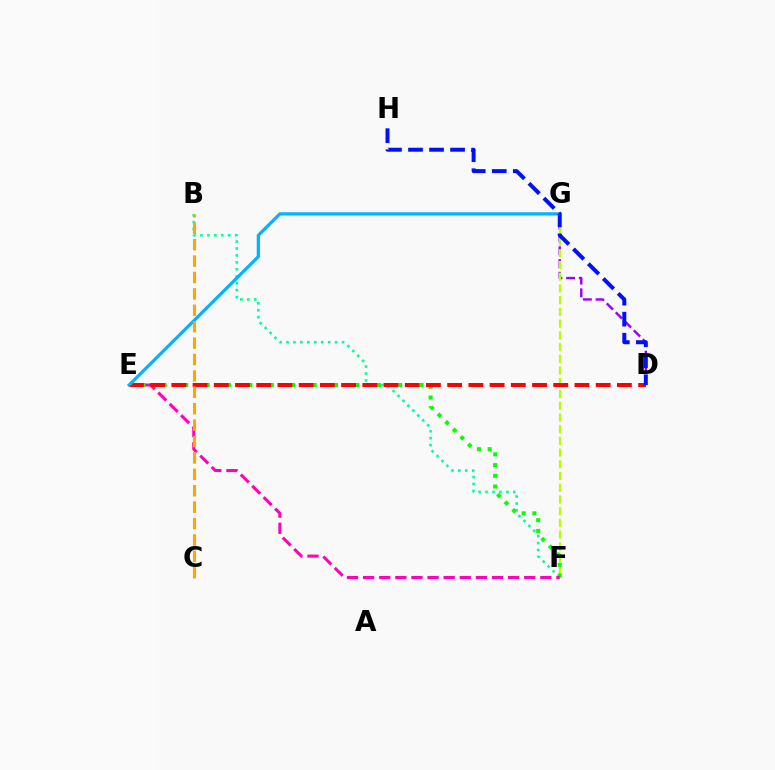{('D', 'G'): [{'color': '#9b00ff', 'line_style': 'dashed', 'thickness': 1.73}], ('B', 'F'): [{'color': '#00ff9d', 'line_style': 'dotted', 'thickness': 1.89}], ('F', 'G'): [{'color': '#b3ff00', 'line_style': 'dashed', 'thickness': 1.59}], ('E', 'F'): [{'color': '#08ff00', 'line_style': 'dotted', 'thickness': 2.91}, {'color': '#ff00bd', 'line_style': 'dashed', 'thickness': 2.19}], ('D', 'E'): [{'color': '#ff0000', 'line_style': 'dashed', 'thickness': 2.88}], ('E', 'G'): [{'color': '#00b5ff', 'line_style': 'solid', 'thickness': 2.33}], ('B', 'C'): [{'color': '#ffa500', 'line_style': 'dashed', 'thickness': 2.23}], ('D', 'H'): [{'color': '#0010ff', 'line_style': 'dashed', 'thickness': 2.86}]}